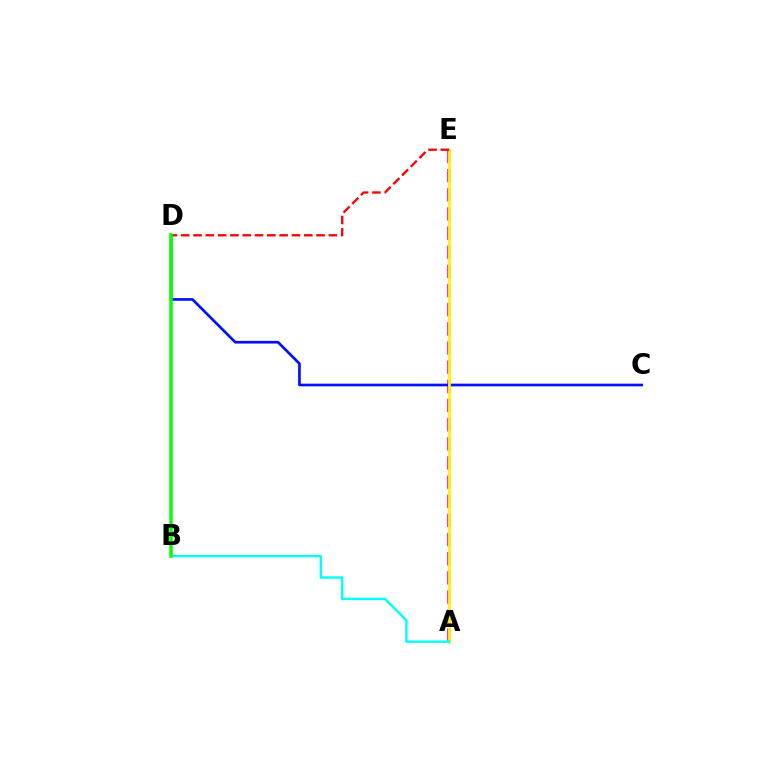{('A', 'E'): [{'color': '#ee00ff', 'line_style': 'dashed', 'thickness': 2.6}, {'color': '#fcf500', 'line_style': 'solid', 'thickness': 2.0}], ('C', 'D'): [{'color': '#0010ff', 'line_style': 'solid', 'thickness': 1.93}], ('D', 'E'): [{'color': '#ff0000', 'line_style': 'dashed', 'thickness': 1.67}], ('A', 'B'): [{'color': '#00fff6', 'line_style': 'solid', 'thickness': 1.71}], ('B', 'D'): [{'color': '#08ff00', 'line_style': 'solid', 'thickness': 2.54}]}